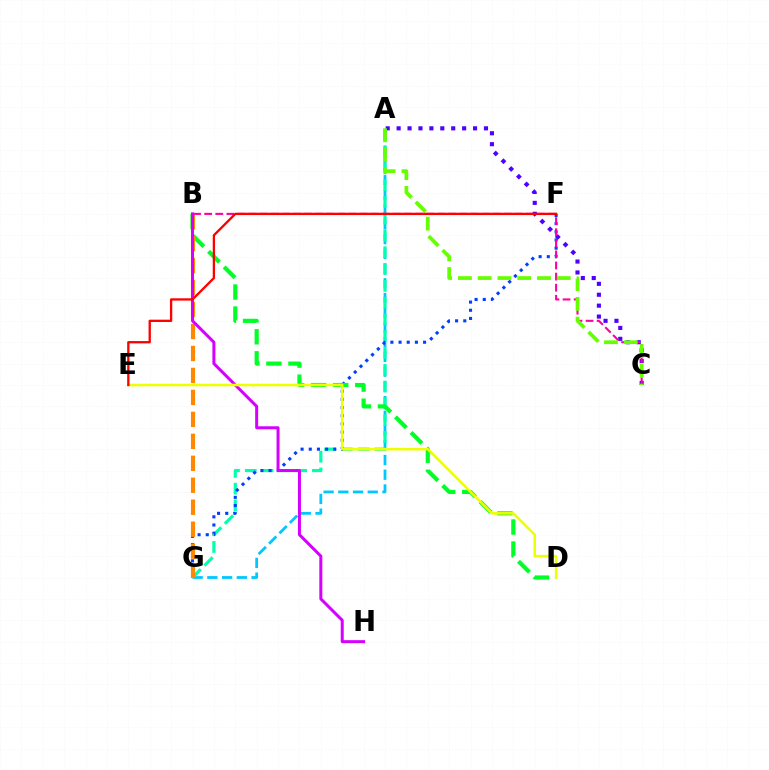{('A', 'C'): [{'color': '#4f00ff', 'line_style': 'dotted', 'thickness': 2.97}, {'color': '#66ff00', 'line_style': 'dashed', 'thickness': 2.69}], ('A', 'G'): [{'color': '#00c7ff', 'line_style': 'dashed', 'thickness': 2.0}, {'color': '#00ffaf', 'line_style': 'dashed', 'thickness': 2.28}], ('F', 'G'): [{'color': '#003fff', 'line_style': 'dotted', 'thickness': 2.22}], ('B', 'D'): [{'color': '#00ff27', 'line_style': 'dashed', 'thickness': 2.99}], ('B', 'G'): [{'color': '#ff8800', 'line_style': 'dashed', 'thickness': 2.98}], ('B', 'C'): [{'color': '#ff00a0', 'line_style': 'dashed', 'thickness': 1.51}], ('B', 'H'): [{'color': '#d600ff', 'line_style': 'solid', 'thickness': 2.16}], ('D', 'E'): [{'color': '#eeff00', 'line_style': 'solid', 'thickness': 1.85}], ('E', 'F'): [{'color': '#ff0000', 'line_style': 'solid', 'thickness': 1.67}]}